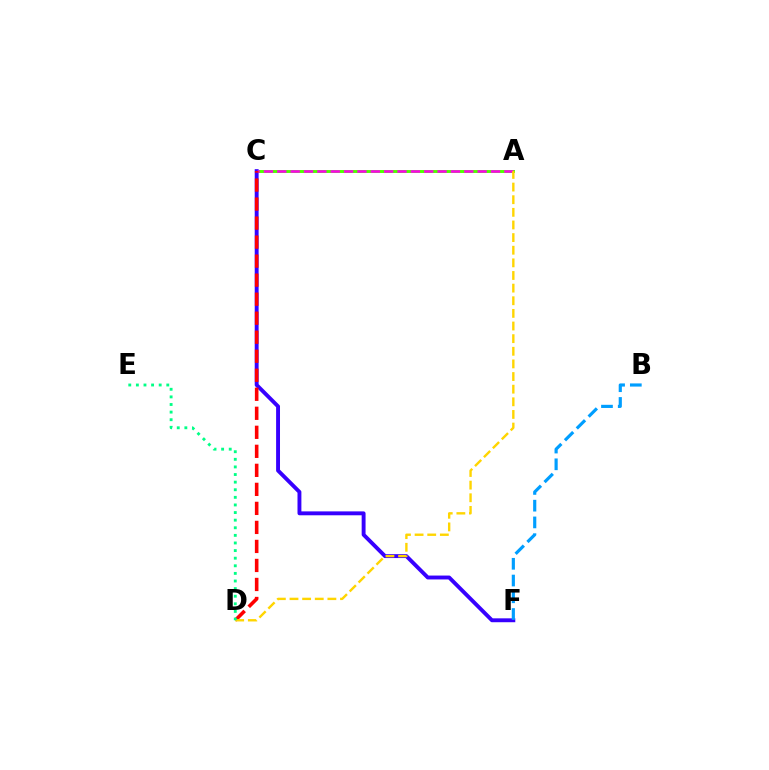{('A', 'C'): [{'color': '#4fff00', 'line_style': 'solid', 'thickness': 2.11}, {'color': '#ff00ed', 'line_style': 'dashed', 'thickness': 1.81}], ('C', 'F'): [{'color': '#3700ff', 'line_style': 'solid', 'thickness': 2.8}], ('B', 'F'): [{'color': '#009eff', 'line_style': 'dashed', 'thickness': 2.27}], ('C', 'D'): [{'color': '#ff0000', 'line_style': 'dashed', 'thickness': 2.58}], ('A', 'D'): [{'color': '#ffd500', 'line_style': 'dashed', 'thickness': 1.72}], ('D', 'E'): [{'color': '#00ff86', 'line_style': 'dotted', 'thickness': 2.07}]}